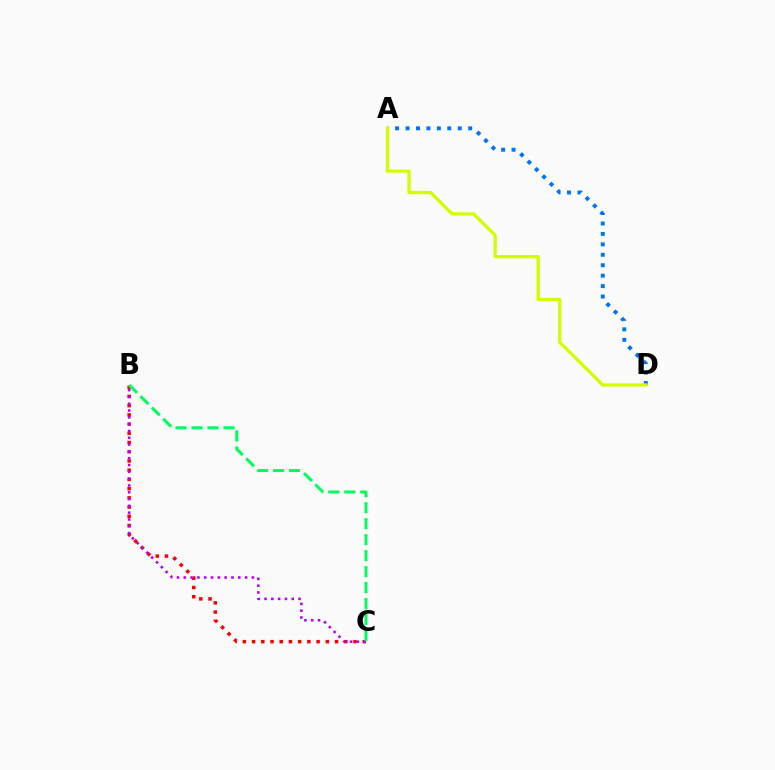{('A', 'D'): [{'color': '#0074ff', 'line_style': 'dotted', 'thickness': 2.84}, {'color': '#d1ff00', 'line_style': 'solid', 'thickness': 2.36}], ('B', 'C'): [{'color': '#ff0000', 'line_style': 'dotted', 'thickness': 2.51}, {'color': '#b900ff', 'line_style': 'dotted', 'thickness': 1.85}, {'color': '#00ff5c', 'line_style': 'dashed', 'thickness': 2.17}]}